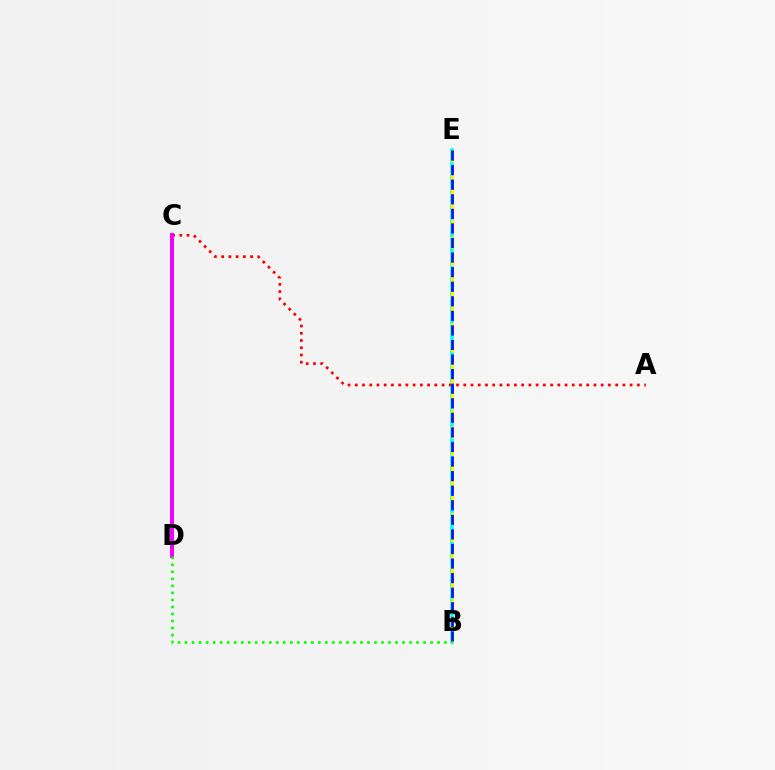{('B', 'E'): [{'color': '#00fff6', 'line_style': 'solid', 'thickness': 2.58}, {'color': '#fcf500', 'line_style': 'dashed', 'thickness': 2.34}, {'color': '#0010ff', 'line_style': 'dashed', 'thickness': 1.98}], ('A', 'C'): [{'color': '#ff0000', 'line_style': 'dotted', 'thickness': 1.97}], ('C', 'D'): [{'color': '#ee00ff', 'line_style': 'solid', 'thickness': 2.86}], ('B', 'D'): [{'color': '#08ff00', 'line_style': 'dotted', 'thickness': 1.91}]}